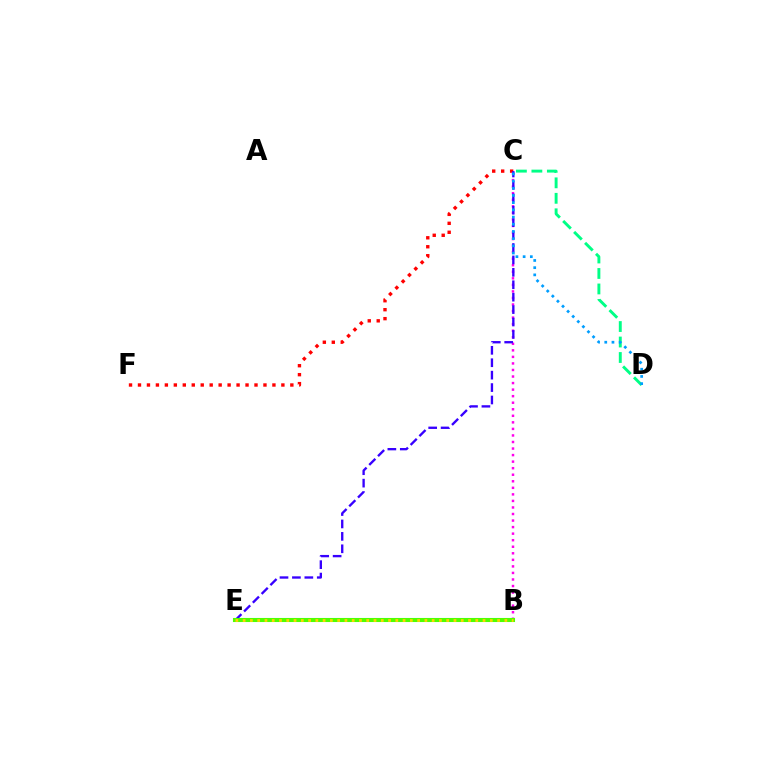{('C', 'F'): [{'color': '#ff0000', 'line_style': 'dotted', 'thickness': 2.44}], ('B', 'C'): [{'color': '#ff00ed', 'line_style': 'dotted', 'thickness': 1.78}], ('C', 'E'): [{'color': '#3700ff', 'line_style': 'dashed', 'thickness': 1.69}], ('B', 'E'): [{'color': '#4fff00', 'line_style': 'solid', 'thickness': 2.93}, {'color': '#ffd500', 'line_style': 'dotted', 'thickness': 1.98}], ('C', 'D'): [{'color': '#00ff86', 'line_style': 'dashed', 'thickness': 2.1}, {'color': '#009eff', 'line_style': 'dotted', 'thickness': 1.96}]}